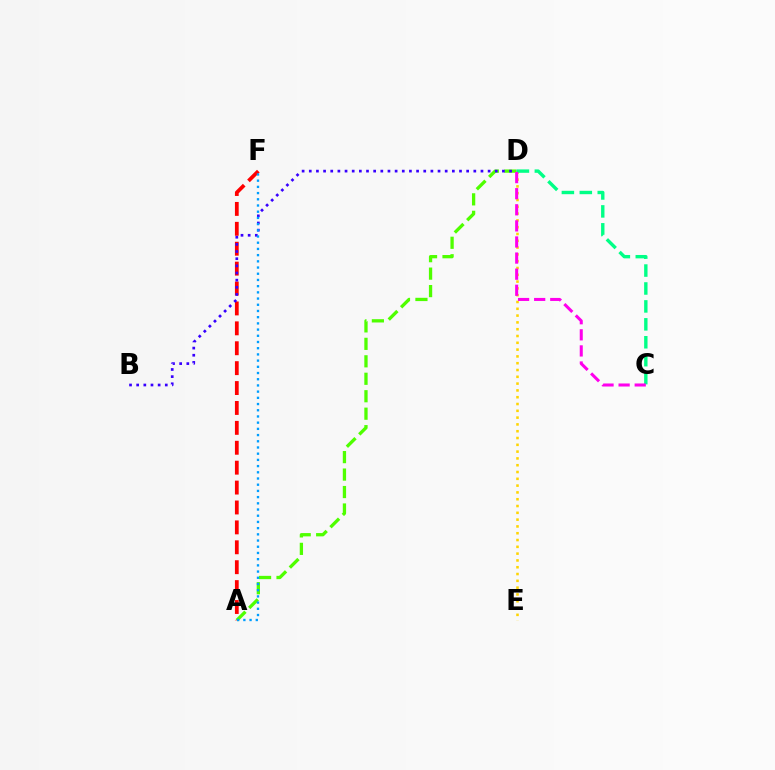{('A', 'D'): [{'color': '#4fff00', 'line_style': 'dashed', 'thickness': 2.37}], ('D', 'E'): [{'color': '#ffd500', 'line_style': 'dotted', 'thickness': 1.85}], ('A', 'F'): [{'color': '#ff0000', 'line_style': 'dashed', 'thickness': 2.7}, {'color': '#009eff', 'line_style': 'dotted', 'thickness': 1.69}], ('B', 'D'): [{'color': '#3700ff', 'line_style': 'dotted', 'thickness': 1.94}], ('C', 'D'): [{'color': '#00ff86', 'line_style': 'dashed', 'thickness': 2.44}, {'color': '#ff00ed', 'line_style': 'dashed', 'thickness': 2.19}]}